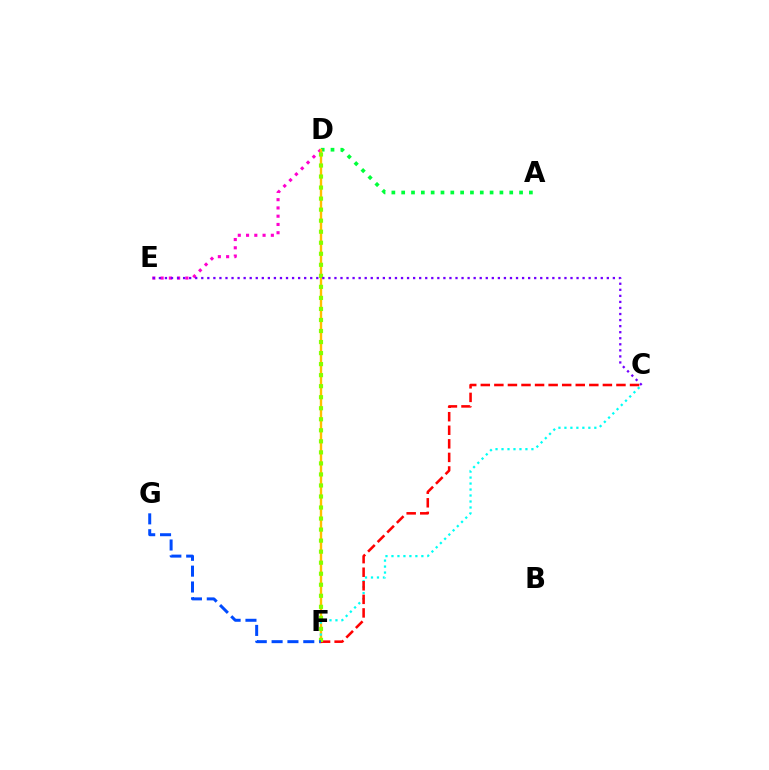{('D', 'E'): [{'color': '#ff00cf', 'line_style': 'dotted', 'thickness': 2.25}], ('A', 'D'): [{'color': '#00ff39', 'line_style': 'dotted', 'thickness': 2.67}], ('D', 'F'): [{'color': '#ffbd00', 'line_style': 'solid', 'thickness': 1.73}, {'color': '#84ff00', 'line_style': 'dotted', 'thickness': 3.0}], ('C', 'F'): [{'color': '#00fff6', 'line_style': 'dotted', 'thickness': 1.62}, {'color': '#ff0000', 'line_style': 'dashed', 'thickness': 1.84}], ('F', 'G'): [{'color': '#004bff', 'line_style': 'dashed', 'thickness': 2.15}], ('C', 'E'): [{'color': '#7200ff', 'line_style': 'dotted', 'thickness': 1.64}]}